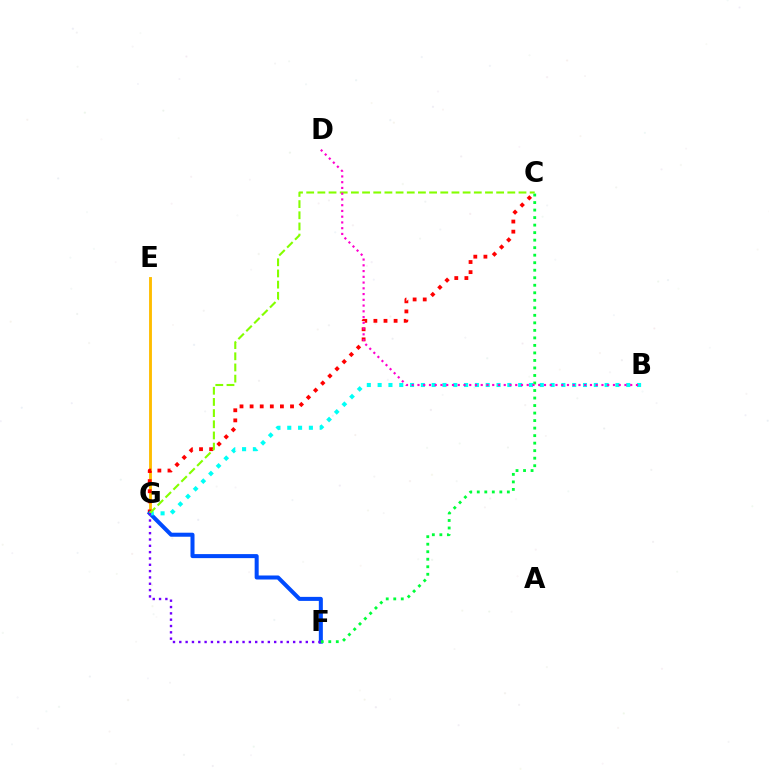{('E', 'G'): [{'color': '#ffbd00', 'line_style': 'solid', 'thickness': 2.07}], ('C', 'G'): [{'color': '#ff0000', 'line_style': 'dotted', 'thickness': 2.75}, {'color': '#84ff00', 'line_style': 'dashed', 'thickness': 1.52}], ('F', 'G'): [{'color': '#004bff', 'line_style': 'solid', 'thickness': 2.9}, {'color': '#7200ff', 'line_style': 'dotted', 'thickness': 1.72}], ('B', 'G'): [{'color': '#00fff6', 'line_style': 'dotted', 'thickness': 2.94}], ('C', 'F'): [{'color': '#00ff39', 'line_style': 'dotted', 'thickness': 2.04}], ('B', 'D'): [{'color': '#ff00cf', 'line_style': 'dotted', 'thickness': 1.56}]}